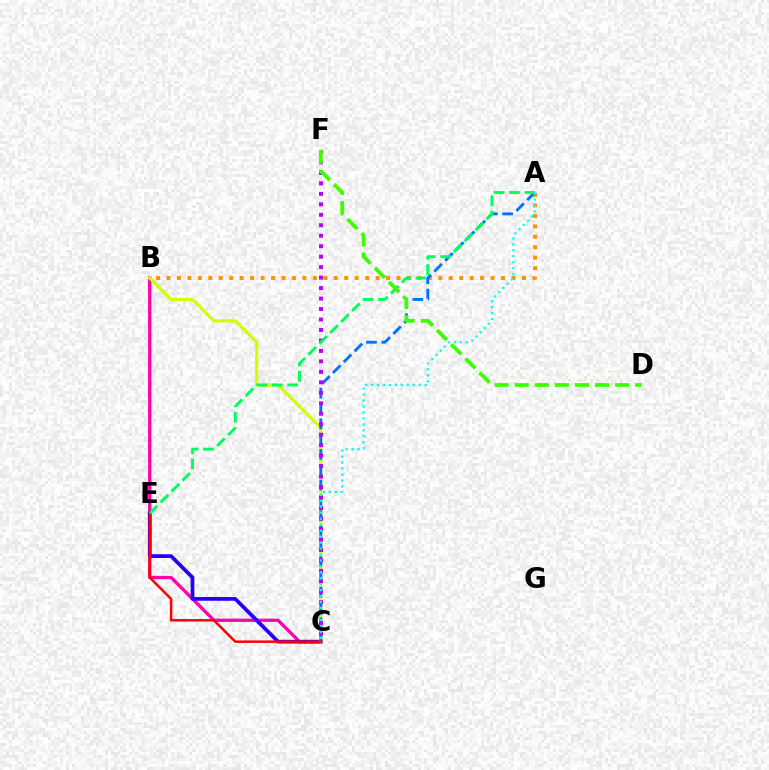{('A', 'B'): [{'color': '#ff9400', 'line_style': 'dotted', 'thickness': 2.84}], ('B', 'C'): [{'color': '#ff00ac', 'line_style': 'solid', 'thickness': 2.36}, {'color': '#d1ff00', 'line_style': 'solid', 'thickness': 2.28}], ('C', 'E'): [{'color': '#2500ff', 'line_style': 'solid', 'thickness': 2.68}, {'color': '#ff0000', 'line_style': 'solid', 'thickness': 1.79}], ('A', 'C'): [{'color': '#0074ff', 'line_style': 'dashed', 'thickness': 2.08}, {'color': '#00fff6', 'line_style': 'dotted', 'thickness': 1.62}], ('C', 'F'): [{'color': '#b900ff', 'line_style': 'dotted', 'thickness': 2.84}], ('A', 'E'): [{'color': '#00ff5c', 'line_style': 'dashed', 'thickness': 2.09}], ('D', 'F'): [{'color': '#3dff00', 'line_style': 'dashed', 'thickness': 2.73}]}